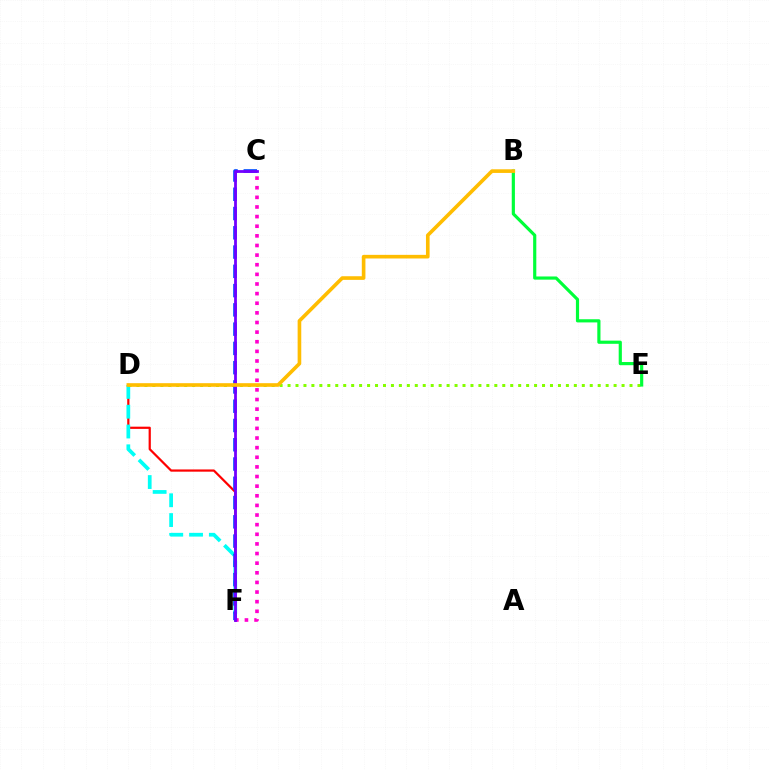{('D', 'F'): [{'color': '#ff0000', 'line_style': 'solid', 'thickness': 1.59}, {'color': '#00fff6', 'line_style': 'dashed', 'thickness': 2.69}], ('D', 'E'): [{'color': '#84ff00', 'line_style': 'dotted', 'thickness': 2.16}], ('C', 'F'): [{'color': '#ff00cf', 'line_style': 'dotted', 'thickness': 2.62}, {'color': '#004bff', 'line_style': 'dashed', 'thickness': 2.62}, {'color': '#7200ff', 'line_style': 'solid', 'thickness': 2.01}], ('B', 'E'): [{'color': '#00ff39', 'line_style': 'solid', 'thickness': 2.28}], ('B', 'D'): [{'color': '#ffbd00', 'line_style': 'solid', 'thickness': 2.62}]}